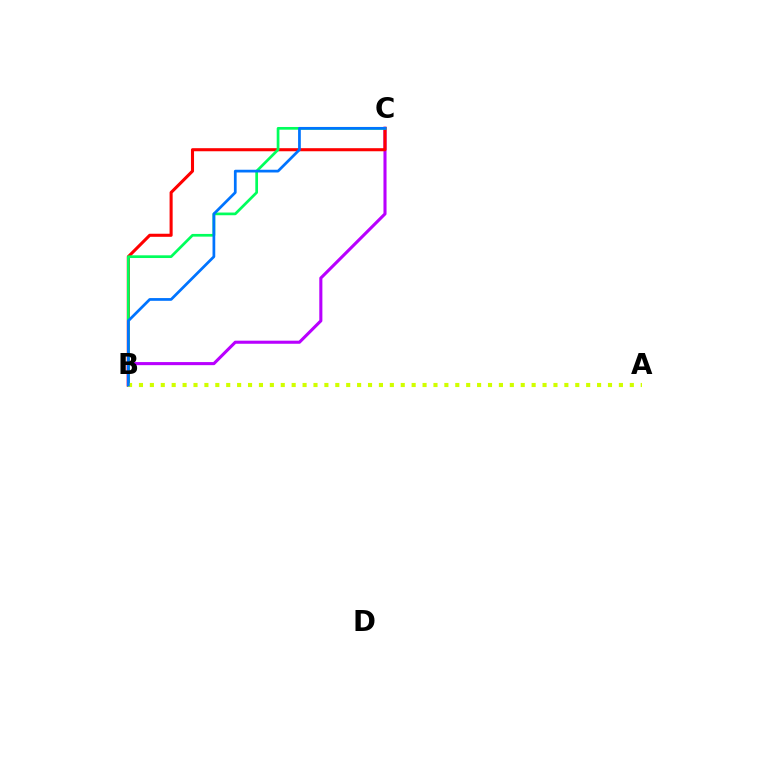{('B', 'C'): [{'color': '#b900ff', 'line_style': 'solid', 'thickness': 2.22}, {'color': '#ff0000', 'line_style': 'solid', 'thickness': 2.21}, {'color': '#00ff5c', 'line_style': 'solid', 'thickness': 1.95}, {'color': '#0074ff', 'line_style': 'solid', 'thickness': 1.97}], ('A', 'B'): [{'color': '#d1ff00', 'line_style': 'dotted', 'thickness': 2.96}]}